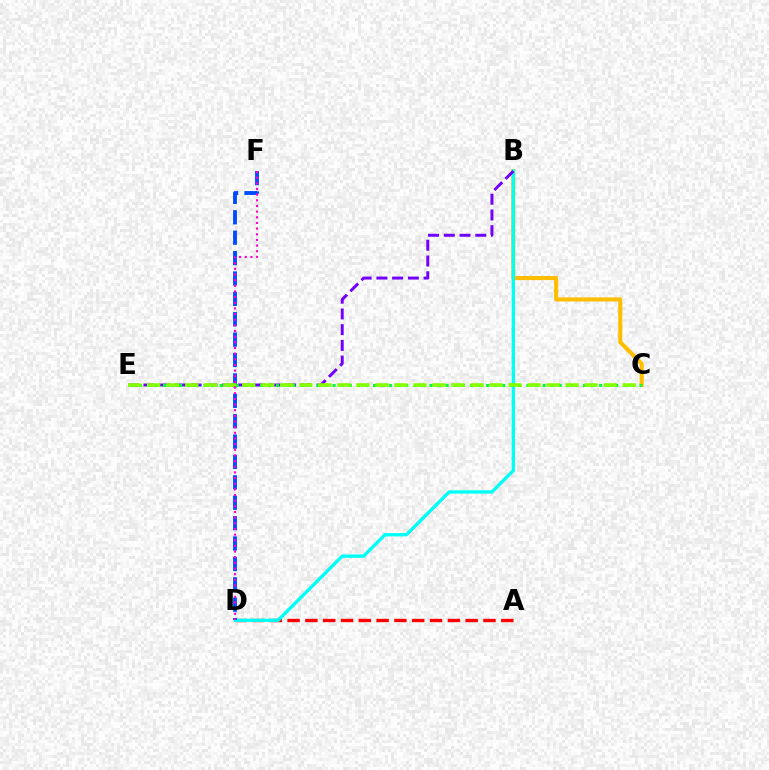{('B', 'C'): [{'color': '#ffbd00', 'line_style': 'solid', 'thickness': 2.94}], ('A', 'D'): [{'color': '#ff0000', 'line_style': 'dashed', 'thickness': 2.42}], ('B', 'D'): [{'color': '#00fff6', 'line_style': 'solid', 'thickness': 2.41}], ('D', 'F'): [{'color': '#004bff', 'line_style': 'dashed', 'thickness': 2.77}, {'color': '#ff00cf', 'line_style': 'dotted', 'thickness': 1.54}], ('B', 'E'): [{'color': '#7200ff', 'line_style': 'dashed', 'thickness': 2.14}], ('C', 'E'): [{'color': '#00ff39', 'line_style': 'dotted', 'thickness': 2.19}, {'color': '#84ff00', 'line_style': 'dashed', 'thickness': 2.58}]}